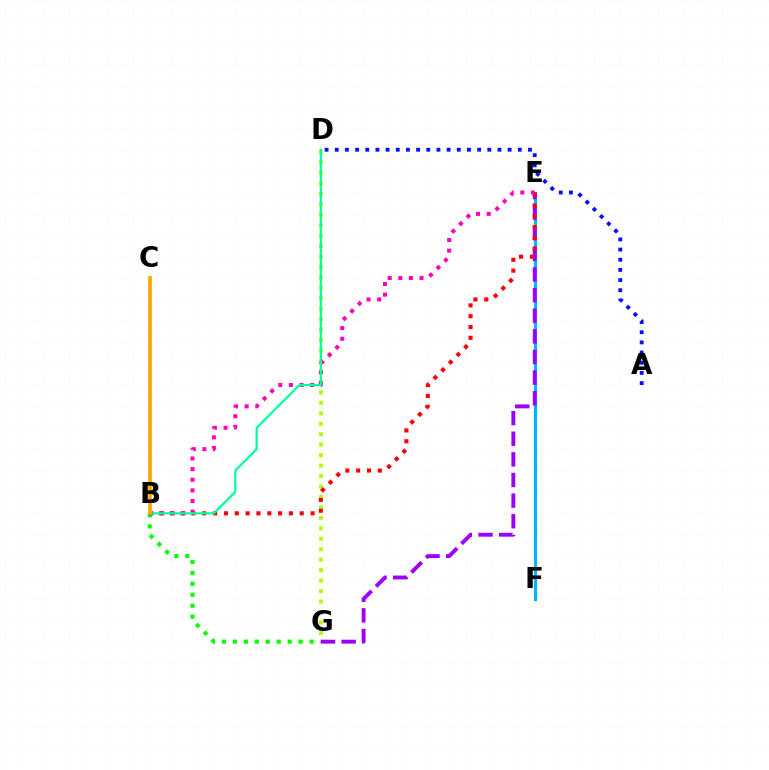{('E', 'F'): [{'color': '#00b5ff', 'line_style': 'solid', 'thickness': 2.27}], ('D', 'G'): [{'color': '#b3ff00', 'line_style': 'dotted', 'thickness': 2.84}], ('B', 'G'): [{'color': '#08ff00', 'line_style': 'dotted', 'thickness': 2.98}], ('E', 'G'): [{'color': '#9b00ff', 'line_style': 'dashed', 'thickness': 2.8}], ('A', 'D'): [{'color': '#0010ff', 'line_style': 'dotted', 'thickness': 2.76}], ('B', 'E'): [{'color': '#ff0000', 'line_style': 'dotted', 'thickness': 2.94}, {'color': '#ff00bd', 'line_style': 'dotted', 'thickness': 2.89}], ('B', 'D'): [{'color': '#00ff9d', 'line_style': 'solid', 'thickness': 1.6}], ('B', 'C'): [{'color': '#ffa500', 'line_style': 'solid', 'thickness': 2.65}]}